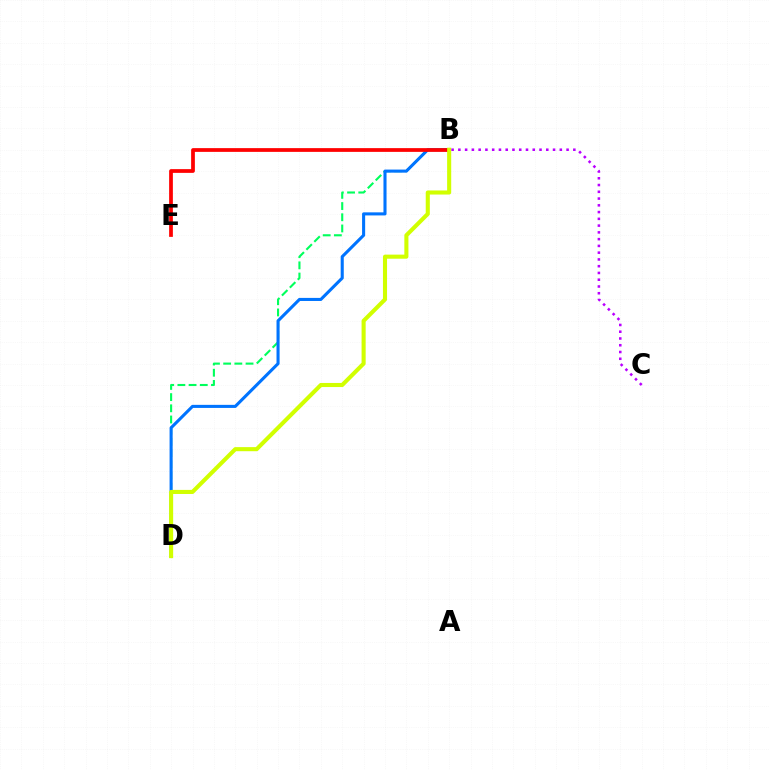{('B', 'D'): [{'color': '#00ff5c', 'line_style': 'dashed', 'thickness': 1.52}, {'color': '#0074ff', 'line_style': 'solid', 'thickness': 2.22}, {'color': '#d1ff00', 'line_style': 'solid', 'thickness': 2.94}], ('B', 'E'): [{'color': '#ff0000', 'line_style': 'solid', 'thickness': 2.7}], ('B', 'C'): [{'color': '#b900ff', 'line_style': 'dotted', 'thickness': 1.84}]}